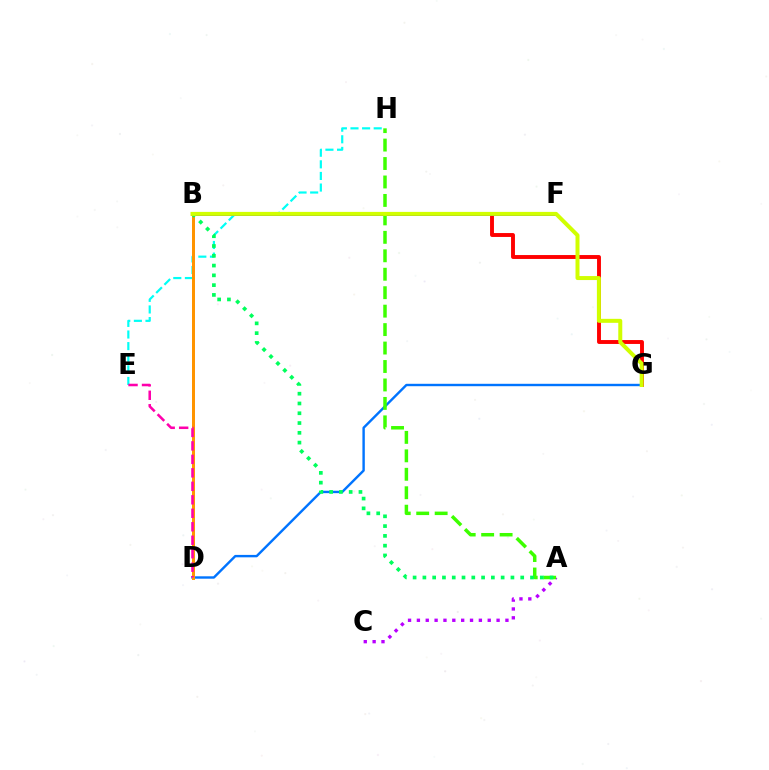{('B', 'G'): [{'color': '#ff0000', 'line_style': 'solid', 'thickness': 2.8}, {'color': '#d1ff00', 'line_style': 'solid', 'thickness': 2.87}], ('E', 'H'): [{'color': '#00fff6', 'line_style': 'dashed', 'thickness': 1.58}], ('B', 'F'): [{'color': '#2500ff', 'line_style': 'solid', 'thickness': 2.02}], ('D', 'G'): [{'color': '#0074ff', 'line_style': 'solid', 'thickness': 1.73}], ('A', 'C'): [{'color': '#b900ff', 'line_style': 'dotted', 'thickness': 2.41}], ('B', 'D'): [{'color': '#ff9400', 'line_style': 'solid', 'thickness': 2.16}], ('D', 'E'): [{'color': '#ff00ac', 'line_style': 'dashed', 'thickness': 1.83}], ('A', 'H'): [{'color': '#3dff00', 'line_style': 'dashed', 'thickness': 2.51}], ('A', 'B'): [{'color': '#00ff5c', 'line_style': 'dotted', 'thickness': 2.66}]}